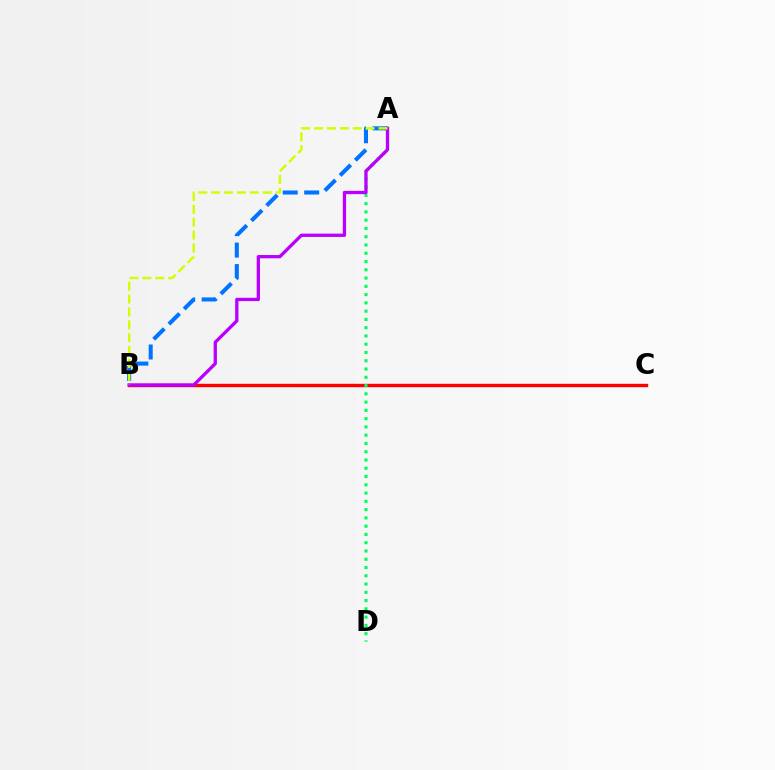{('A', 'B'): [{'color': '#0074ff', 'line_style': 'dashed', 'thickness': 2.92}, {'color': '#b900ff', 'line_style': 'solid', 'thickness': 2.37}, {'color': '#d1ff00', 'line_style': 'dashed', 'thickness': 1.75}], ('B', 'C'): [{'color': '#ff0000', 'line_style': 'solid', 'thickness': 2.44}], ('A', 'D'): [{'color': '#00ff5c', 'line_style': 'dotted', 'thickness': 2.25}]}